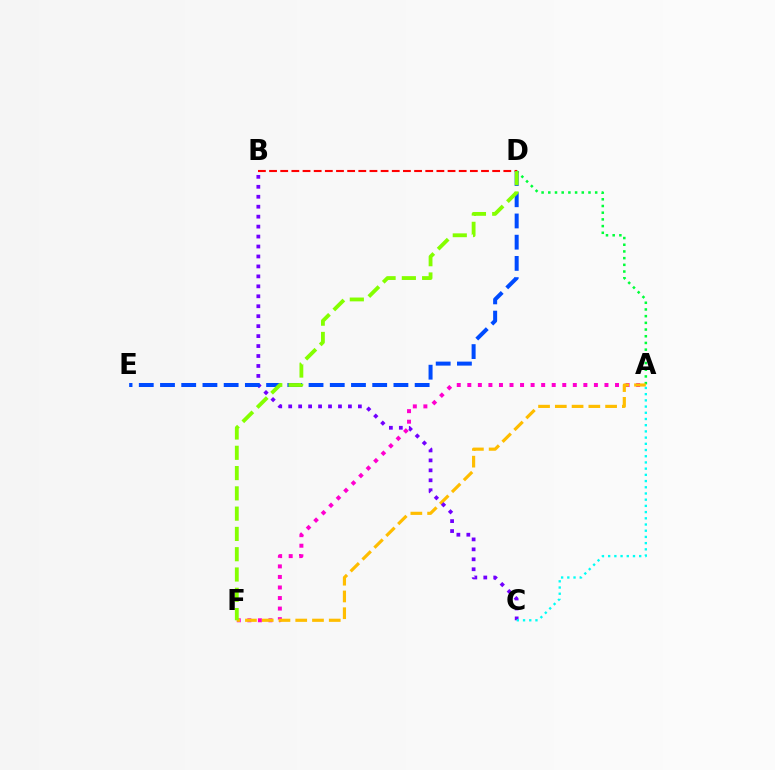{('A', 'D'): [{'color': '#00ff39', 'line_style': 'dotted', 'thickness': 1.82}], ('A', 'F'): [{'color': '#ff00cf', 'line_style': 'dotted', 'thickness': 2.87}, {'color': '#ffbd00', 'line_style': 'dashed', 'thickness': 2.28}], ('B', 'C'): [{'color': '#7200ff', 'line_style': 'dotted', 'thickness': 2.7}], ('B', 'D'): [{'color': '#ff0000', 'line_style': 'dashed', 'thickness': 1.52}], ('D', 'E'): [{'color': '#004bff', 'line_style': 'dashed', 'thickness': 2.88}], ('A', 'C'): [{'color': '#00fff6', 'line_style': 'dotted', 'thickness': 1.69}], ('D', 'F'): [{'color': '#84ff00', 'line_style': 'dashed', 'thickness': 2.76}]}